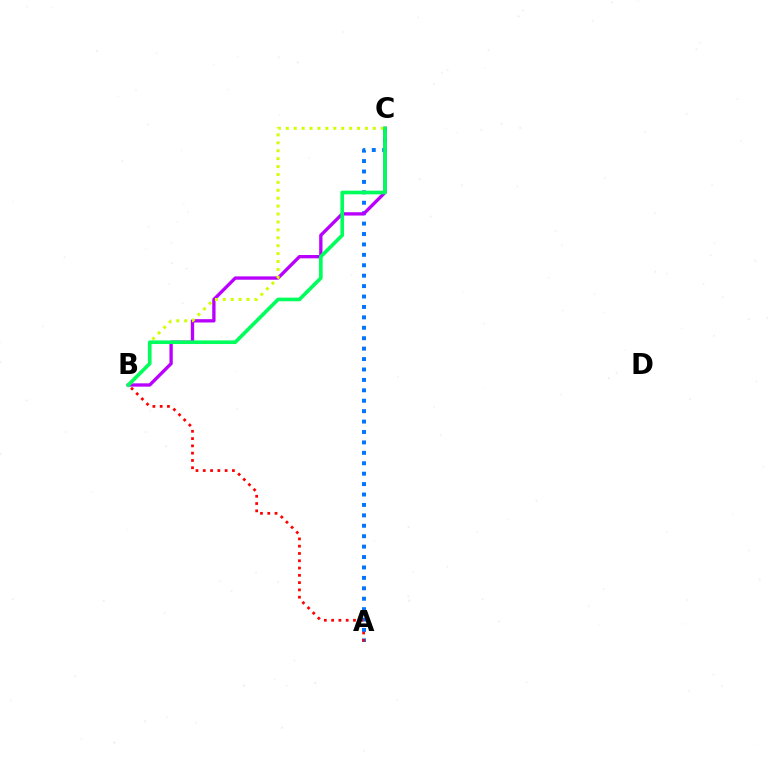{('A', 'C'): [{'color': '#0074ff', 'line_style': 'dotted', 'thickness': 2.83}], ('B', 'C'): [{'color': '#b900ff', 'line_style': 'solid', 'thickness': 2.39}, {'color': '#d1ff00', 'line_style': 'dotted', 'thickness': 2.15}, {'color': '#00ff5c', 'line_style': 'solid', 'thickness': 2.63}], ('A', 'B'): [{'color': '#ff0000', 'line_style': 'dotted', 'thickness': 1.98}]}